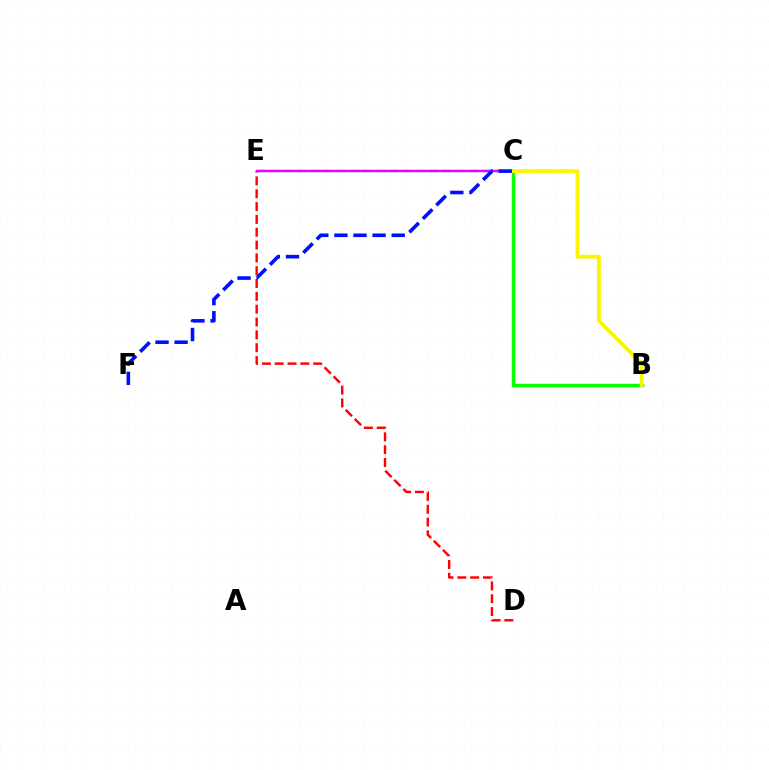{('C', 'E'): [{'color': '#00fff6', 'line_style': 'dashed', 'thickness': 1.8}, {'color': '#ee00ff', 'line_style': 'solid', 'thickness': 1.75}], ('D', 'E'): [{'color': '#ff0000', 'line_style': 'dashed', 'thickness': 1.74}], ('B', 'C'): [{'color': '#08ff00', 'line_style': 'solid', 'thickness': 2.51}, {'color': '#fcf500', 'line_style': 'solid', 'thickness': 2.75}], ('C', 'F'): [{'color': '#0010ff', 'line_style': 'dashed', 'thickness': 2.59}]}